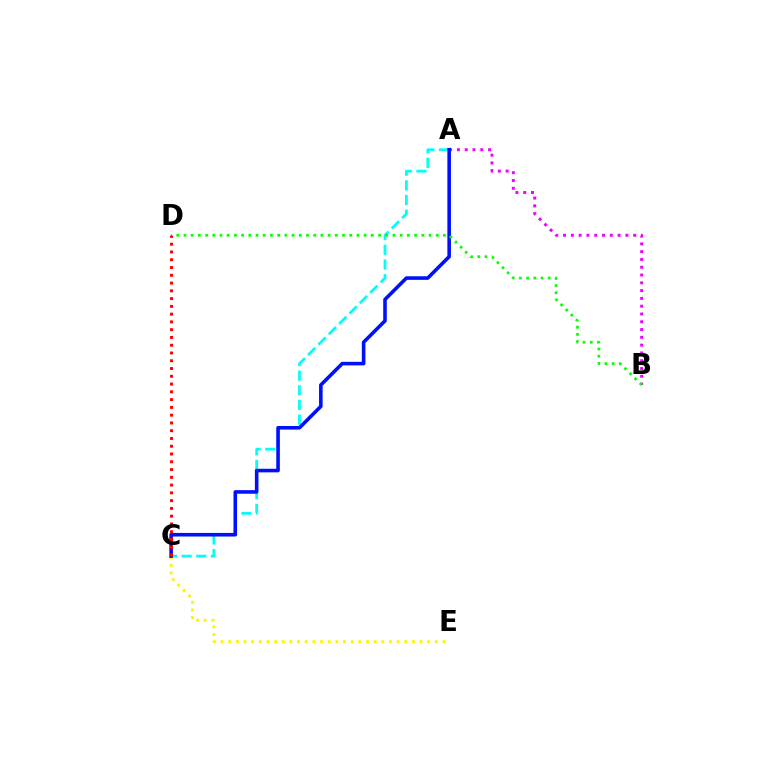{('A', 'C'): [{'color': '#00fff6', 'line_style': 'dashed', 'thickness': 1.99}, {'color': '#0010ff', 'line_style': 'solid', 'thickness': 2.58}], ('A', 'B'): [{'color': '#ee00ff', 'line_style': 'dotted', 'thickness': 2.12}], ('C', 'E'): [{'color': '#fcf500', 'line_style': 'dotted', 'thickness': 2.08}], ('B', 'D'): [{'color': '#08ff00', 'line_style': 'dotted', 'thickness': 1.96}], ('C', 'D'): [{'color': '#ff0000', 'line_style': 'dotted', 'thickness': 2.11}]}